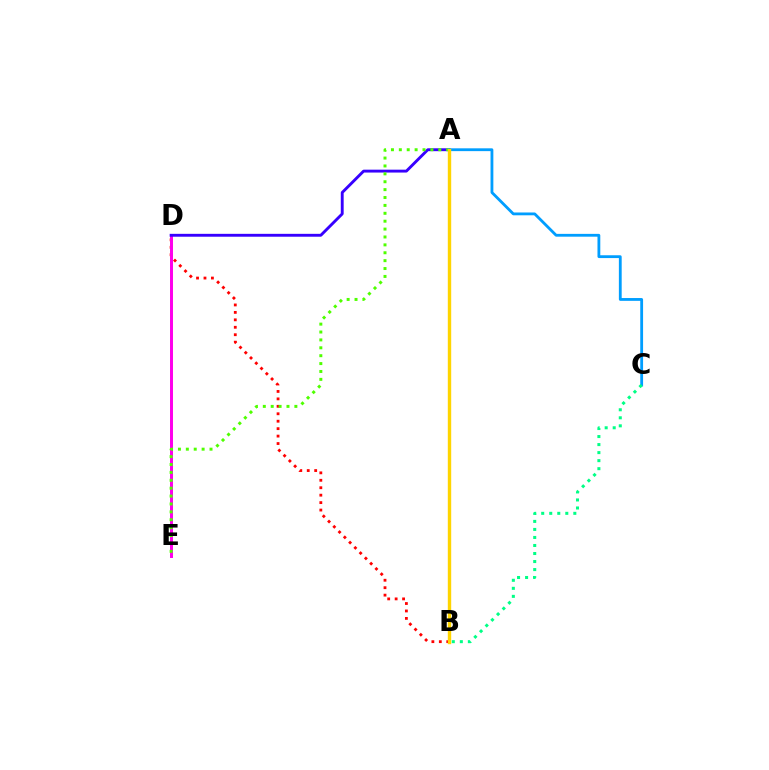{('B', 'D'): [{'color': '#ff0000', 'line_style': 'dotted', 'thickness': 2.02}], ('D', 'E'): [{'color': '#ff00ed', 'line_style': 'solid', 'thickness': 2.14}], ('A', 'D'): [{'color': '#3700ff', 'line_style': 'solid', 'thickness': 2.08}], ('A', 'E'): [{'color': '#4fff00', 'line_style': 'dotted', 'thickness': 2.14}], ('A', 'C'): [{'color': '#009eff', 'line_style': 'solid', 'thickness': 2.03}], ('A', 'B'): [{'color': '#ffd500', 'line_style': 'solid', 'thickness': 2.44}], ('B', 'C'): [{'color': '#00ff86', 'line_style': 'dotted', 'thickness': 2.18}]}